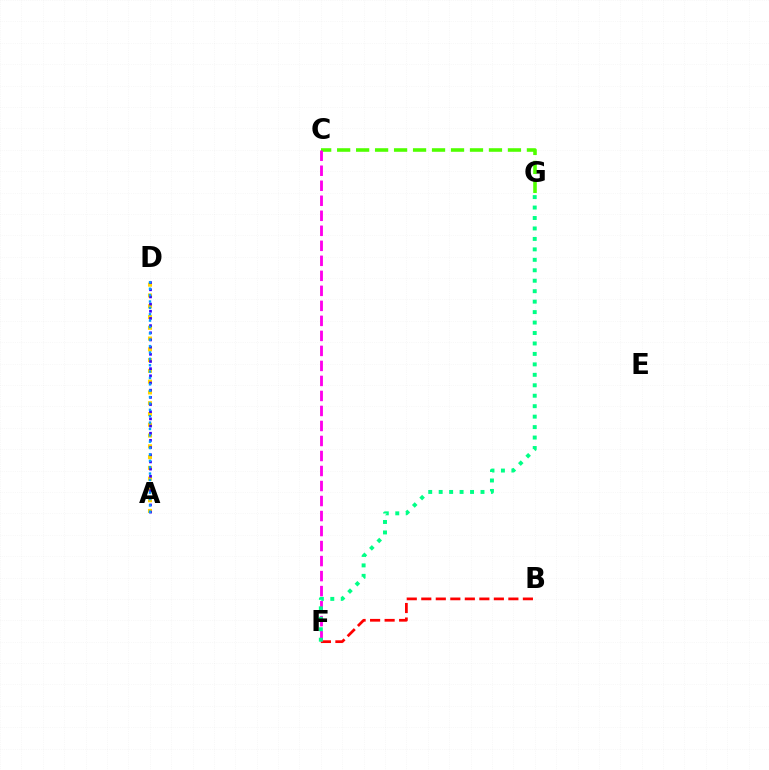{('A', 'D'): [{'color': '#ffd500', 'line_style': 'dotted', 'thickness': 2.93}, {'color': '#3700ff', 'line_style': 'dotted', 'thickness': 1.95}, {'color': '#009eff', 'line_style': 'dotted', 'thickness': 1.73}], ('C', 'G'): [{'color': '#4fff00', 'line_style': 'dashed', 'thickness': 2.58}], ('B', 'F'): [{'color': '#ff0000', 'line_style': 'dashed', 'thickness': 1.97}], ('C', 'F'): [{'color': '#ff00ed', 'line_style': 'dashed', 'thickness': 2.04}], ('F', 'G'): [{'color': '#00ff86', 'line_style': 'dotted', 'thickness': 2.84}]}